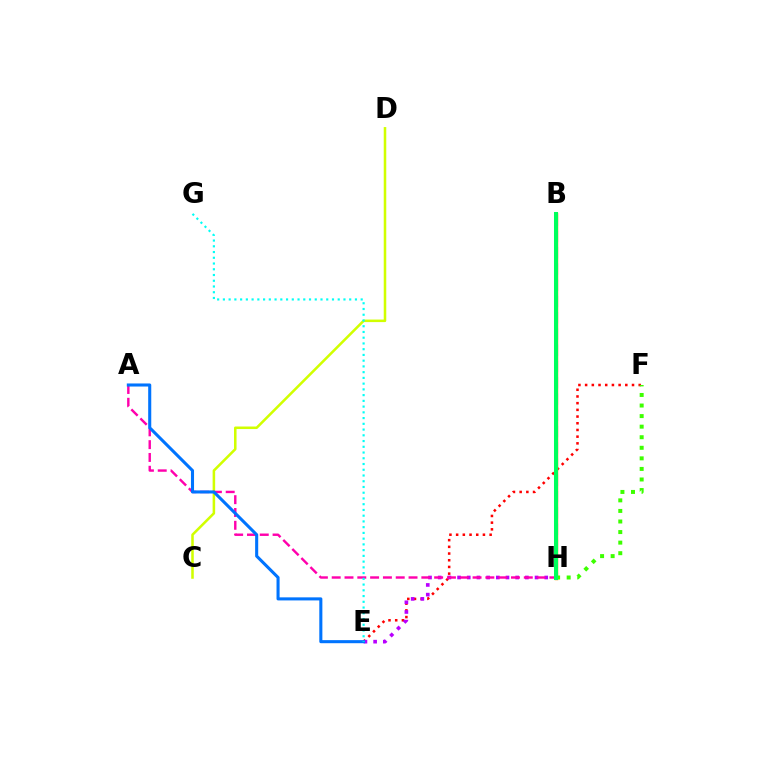{('E', 'F'): [{'color': '#ff0000', 'line_style': 'dotted', 'thickness': 1.82}], ('E', 'H'): [{'color': '#b900ff', 'line_style': 'dotted', 'thickness': 2.63}], ('C', 'D'): [{'color': '#d1ff00', 'line_style': 'solid', 'thickness': 1.83}], ('B', 'H'): [{'color': '#2500ff', 'line_style': 'dashed', 'thickness': 2.21}, {'color': '#ff9400', 'line_style': 'solid', 'thickness': 2.47}, {'color': '#00ff5c', 'line_style': 'solid', 'thickness': 2.9}], ('A', 'H'): [{'color': '#ff00ac', 'line_style': 'dashed', 'thickness': 1.74}], ('F', 'H'): [{'color': '#3dff00', 'line_style': 'dotted', 'thickness': 2.87}], ('A', 'E'): [{'color': '#0074ff', 'line_style': 'solid', 'thickness': 2.21}], ('E', 'G'): [{'color': '#00fff6', 'line_style': 'dotted', 'thickness': 1.56}]}